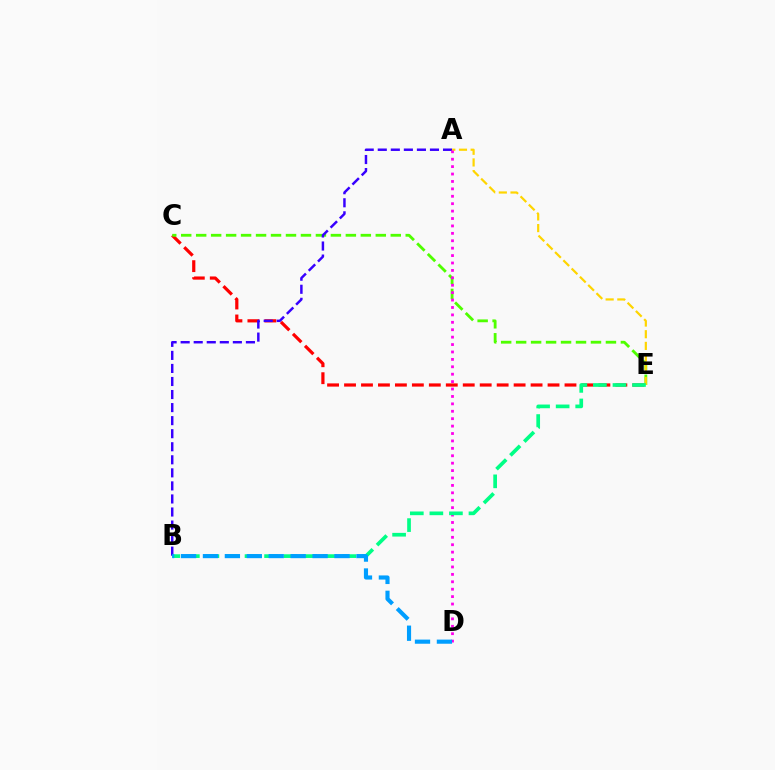{('C', 'E'): [{'color': '#ff0000', 'line_style': 'dashed', 'thickness': 2.3}, {'color': '#4fff00', 'line_style': 'dashed', 'thickness': 2.03}], ('A', 'B'): [{'color': '#3700ff', 'line_style': 'dashed', 'thickness': 1.77}], ('A', 'E'): [{'color': '#ffd500', 'line_style': 'dashed', 'thickness': 1.59}], ('A', 'D'): [{'color': '#ff00ed', 'line_style': 'dotted', 'thickness': 2.01}], ('B', 'E'): [{'color': '#00ff86', 'line_style': 'dashed', 'thickness': 2.66}], ('B', 'D'): [{'color': '#009eff', 'line_style': 'dashed', 'thickness': 2.98}]}